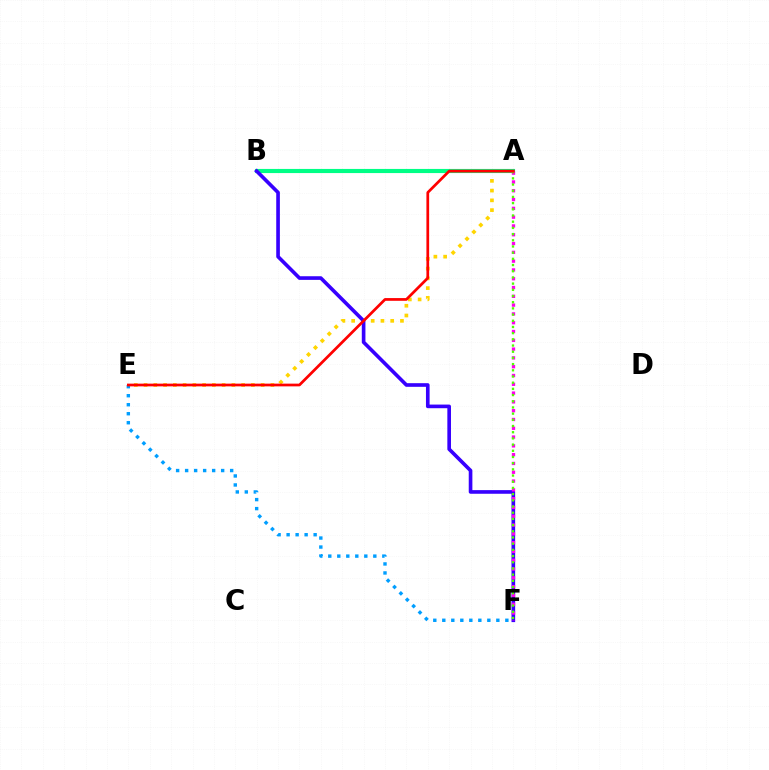{('E', 'F'): [{'color': '#009eff', 'line_style': 'dotted', 'thickness': 2.45}], ('A', 'E'): [{'color': '#ffd500', 'line_style': 'dotted', 'thickness': 2.65}, {'color': '#ff0000', 'line_style': 'solid', 'thickness': 1.97}], ('A', 'B'): [{'color': '#00ff86', 'line_style': 'solid', 'thickness': 2.98}], ('B', 'F'): [{'color': '#3700ff', 'line_style': 'solid', 'thickness': 2.62}], ('A', 'F'): [{'color': '#ff00ed', 'line_style': 'dotted', 'thickness': 2.39}, {'color': '#4fff00', 'line_style': 'dotted', 'thickness': 1.68}]}